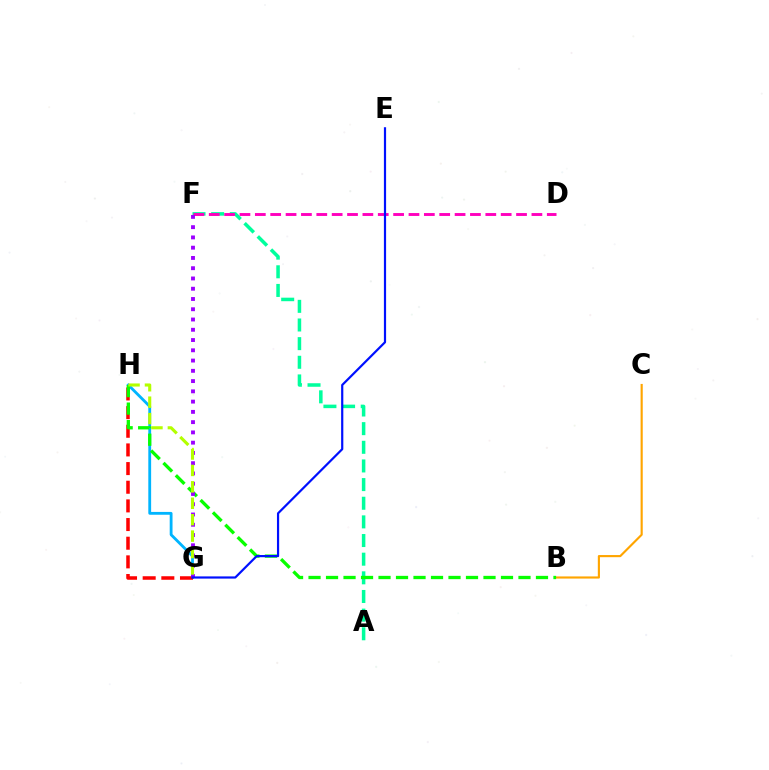{('B', 'C'): [{'color': '#ffa500', 'line_style': 'solid', 'thickness': 1.55}], ('A', 'F'): [{'color': '#00ff9d', 'line_style': 'dashed', 'thickness': 2.53}], ('G', 'H'): [{'color': '#00b5ff', 'line_style': 'solid', 'thickness': 2.03}, {'color': '#ff0000', 'line_style': 'dashed', 'thickness': 2.53}, {'color': '#b3ff00', 'line_style': 'dashed', 'thickness': 2.23}], ('D', 'F'): [{'color': '#ff00bd', 'line_style': 'dashed', 'thickness': 2.09}], ('B', 'H'): [{'color': '#08ff00', 'line_style': 'dashed', 'thickness': 2.38}], ('F', 'G'): [{'color': '#9b00ff', 'line_style': 'dotted', 'thickness': 2.79}], ('E', 'G'): [{'color': '#0010ff', 'line_style': 'solid', 'thickness': 1.58}]}